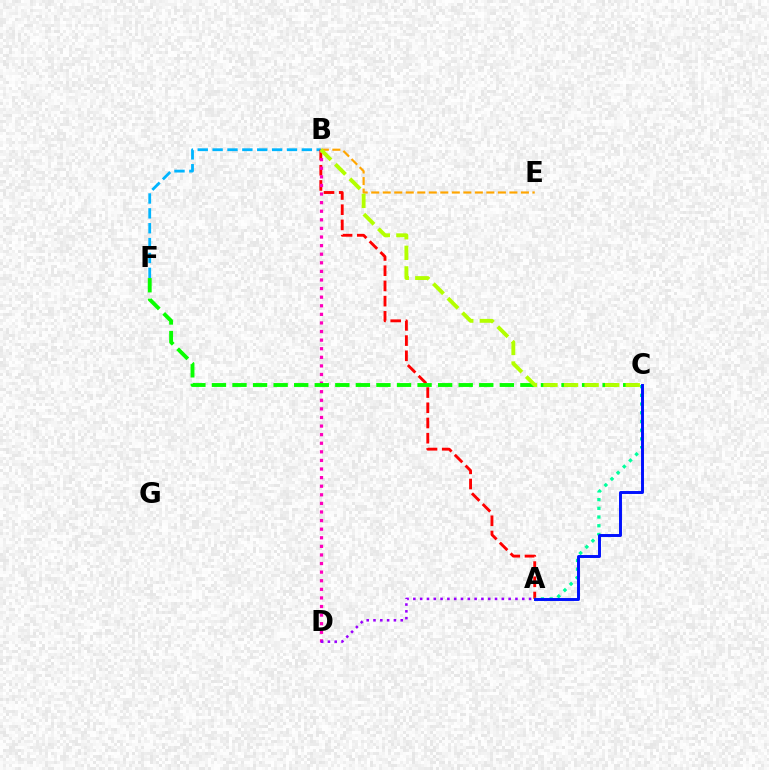{('B', 'E'): [{'color': '#ffa500', 'line_style': 'dashed', 'thickness': 1.56}], ('B', 'F'): [{'color': '#00b5ff', 'line_style': 'dashed', 'thickness': 2.02}], ('A', 'B'): [{'color': '#ff0000', 'line_style': 'dashed', 'thickness': 2.07}], ('B', 'D'): [{'color': '#ff00bd', 'line_style': 'dotted', 'thickness': 2.33}], ('C', 'F'): [{'color': '#08ff00', 'line_style': 'dashed', 'thickness': 2.79}], ('A', 'D'): [{'color': '#9b00ff', 'line_style': 'dotted', 'thickness': 1.85}], ('A', 'C'): [{'color': '#00ff9d', 'line_style': 'dotted', 'thickness': 2.37}, {'color': '#0010ff', 'line_style': 'solid', 'thickness': 2.12}], ('B', 'C'): [{'color': '#b3ff00', 'line_style': 'dashed', 'thickness': 2.79}]}